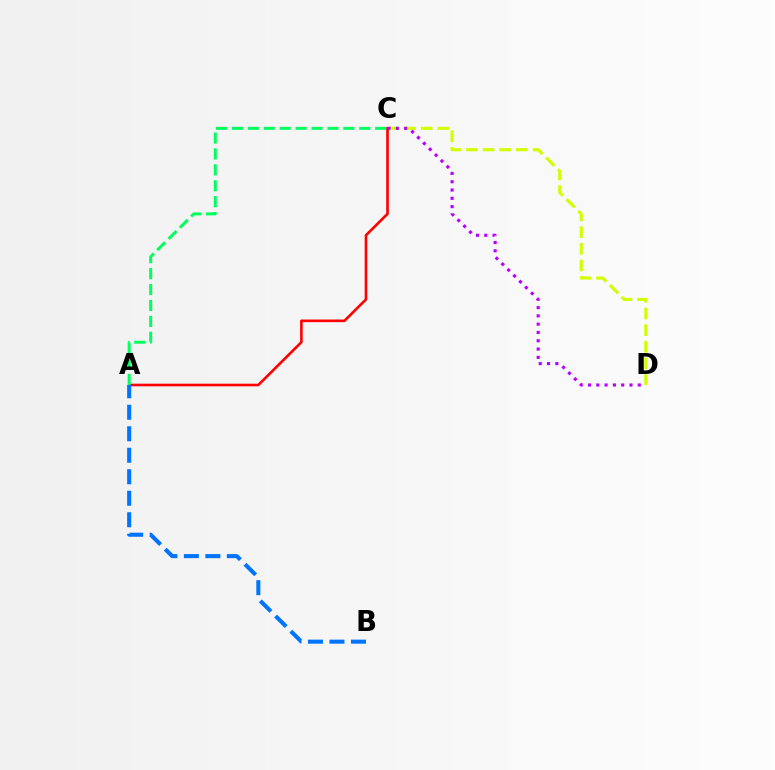{('C', 'D'): [{'color': '#d1ff00', 'line_style': 'dashed', 'thickness': 2.26}, {'color': '#b900ff', 'line_style': 'dotted', 'thickness': 2.25}], ('A', 'C'): [{'color': '#ff0000', 'line_style': 'solid', 'thickness': 1.89}, {'color': '#00ff5c', 'line_style': 'dashed', 'thickness': 2.16}], ('A', 'B'): [{'color': '#0074ff', 'line_style': 'dashed', 'thickness': 2.92}]}